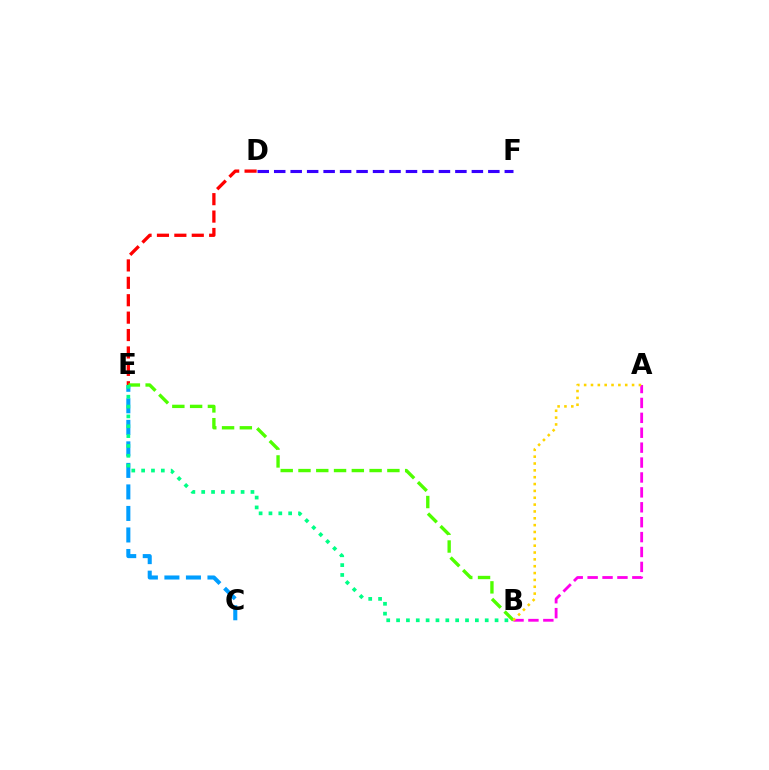{('D', 'F'): [{'color': '#3700ff', 'line_style': 'dashed', 'thickness': 2.24}], ('D', 'E'): [{'color': '#ff0000', 'line_style': 'dashed', 'thickness': 2.36}], ('A', 'B'): [{'color': '#ff00ed', 'line_style': 'dashed', 'thickness': 2.03}, {'color': '#ffd500', 'line_style': 'dotted', 'thickness': 1.86}], ('B', 'E'): [{'color': '#4fff00', 'line_style': 'dashed', 'thickness': 2.42}, {'color': '#00ff86', 'line_style': 'dotted', 'thickness': 2.68}], ('C', 'E'): [{'color': '#009eff', 'line_style': 'dashed', 'thickness': 2.92}]}